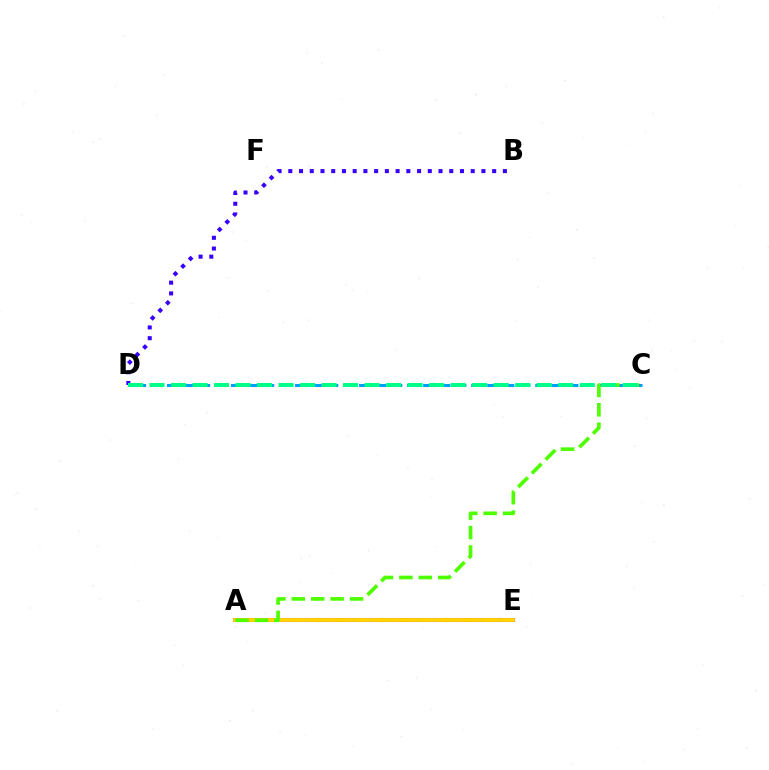{('B', 'D'): [{'color': '#3700ff', 'line_style': 'dotted', 'thickness': 2.92}], ('A', 'E'): [{'color': '#ff0000', 'line_style': 'solid', 'thickness': 2.83}, {'color': '#ff00ed', 'line_style': 'dashed', 'thickness': 2.92}, {'color': '#ffd500', 'line_style': 'solid', 'thickness': 2.75}], ('C', 'D'): [{'color': '#009eff', 'line_style': 'dashed', 'thickness': 2.18}, {'color': '#00ff86', 'line_style': 'dashed', 'thickness': 2.92}], ('A', 'C'): [{'color': '#4fff00', 'line_style': 'dashed', 'thickness': 2.64}]}